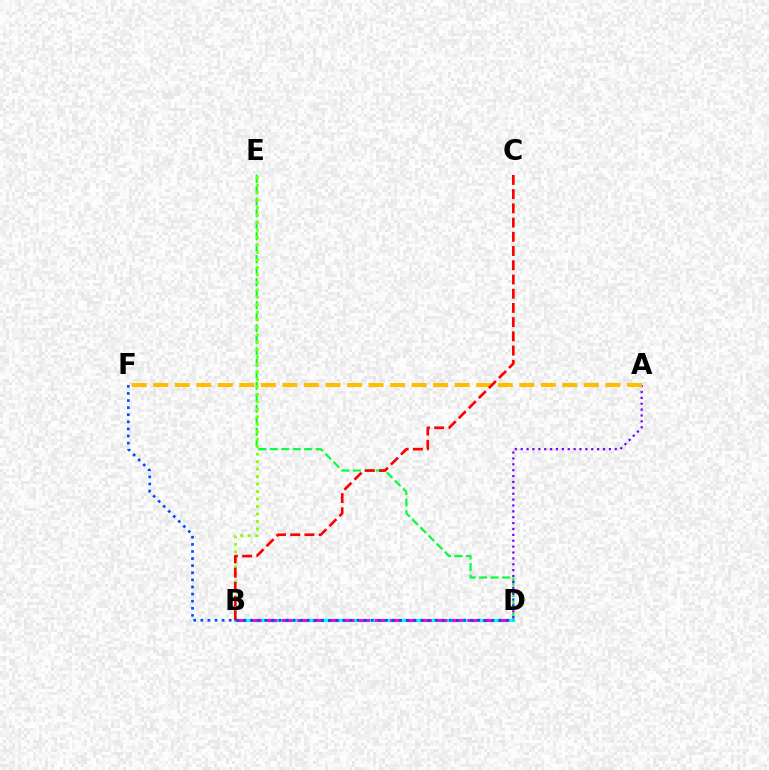{('D', 'E'): [{'color': '#00ff39', 'line_style': 'dashed', 'thickness': 1.56}], ('B', 'E'): [{'color': '#84ff00', 'line_style': 'dotted', 'thickness': 2.03}], ('B', 'D'): [{'color': '#00fff6', 'line_style': 'solid', 'thickness': 2.33}, {'color': '#ff00cf', 'line_style': 'dashed', 'thickness': 2.1}], ('A', 'D'): [{'color': '#7200ff', 'line_style': 'dotted', 'thickness': 1.6}], ('A', 'F'): [{'color': '#ffbd00', 'line_style': 'dashed', 'thickness': 2.93}], ('B', 'C'): [{'color': '#ff0000', 'line_style': 'dashed', 'thickness': 1.93}], ('D', 'F'): [{'color': '#004bff', 'line_style': 'dotted', 'thickness': 1.93}]}